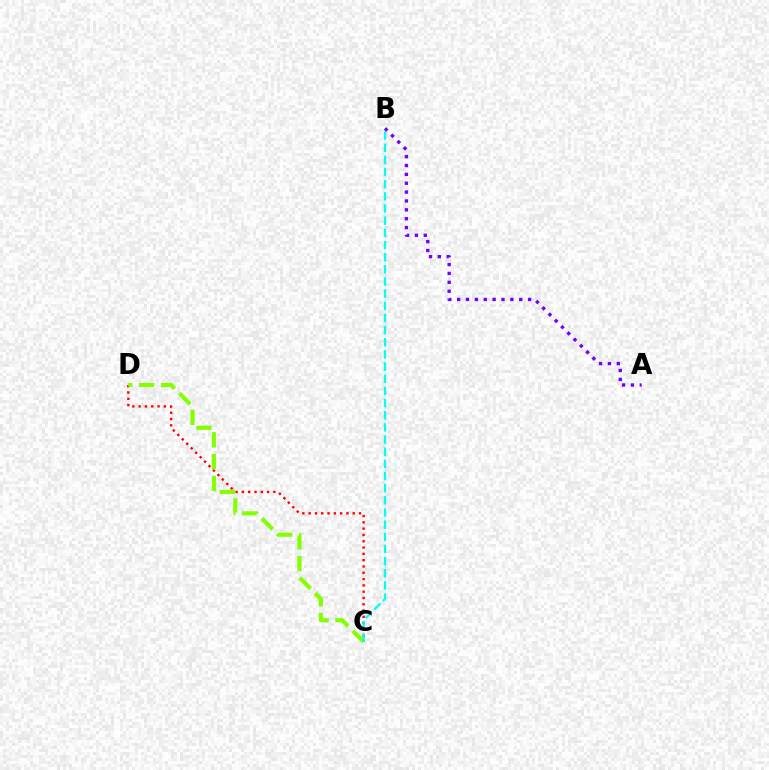{('C', 'D'): [{'color': '#ff0000', 'line_style': 'dotted', 'thickness': 1.71}, {'color': '#84ff00', 'line_style': 'dashed', 'thickness': 2.97}], ('B', 'C'): [{'color': '#00fff6', 'line_style': 'dashed', 'thickness': 1.65}], ('A', 'B'): [{'color': '#7200ff', 'line_style': 'dotted', 'thickness': 2.41}]}